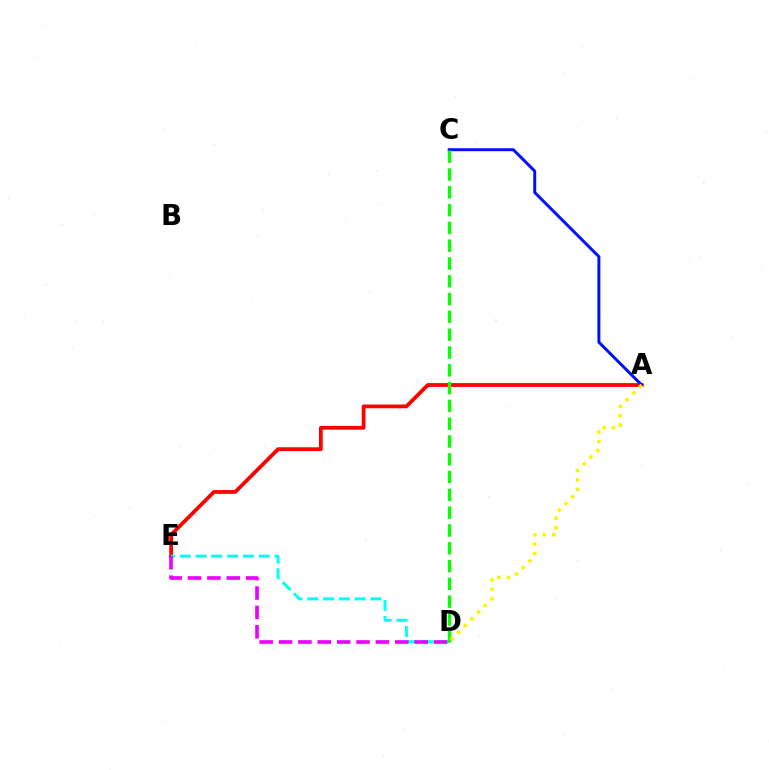{('A', 'E'): [{'color': '#ff0000', 'line_style': 'solid', 'thickness': 2.72}], ('D', 'E'): [{'color': '#00fff6', 'line_style': 'dashed', 'thickness': 2.14}, {'color': '#ee00ff', 'line_style': 'dashed', 'thickness': 2.63}], ('A', 'C'): [{'color': '#0010ff', 'line_style': 'solid', 'thickness': 2.13}], ('C', 'D'): [{'color': '#08ff00', 'line_style': 'dashed', 'thickness': 2.42}], ('A', 'D'): [{'color': '#fcf500', 'line_style': 'dotted', 'thickness': 2.57}]}